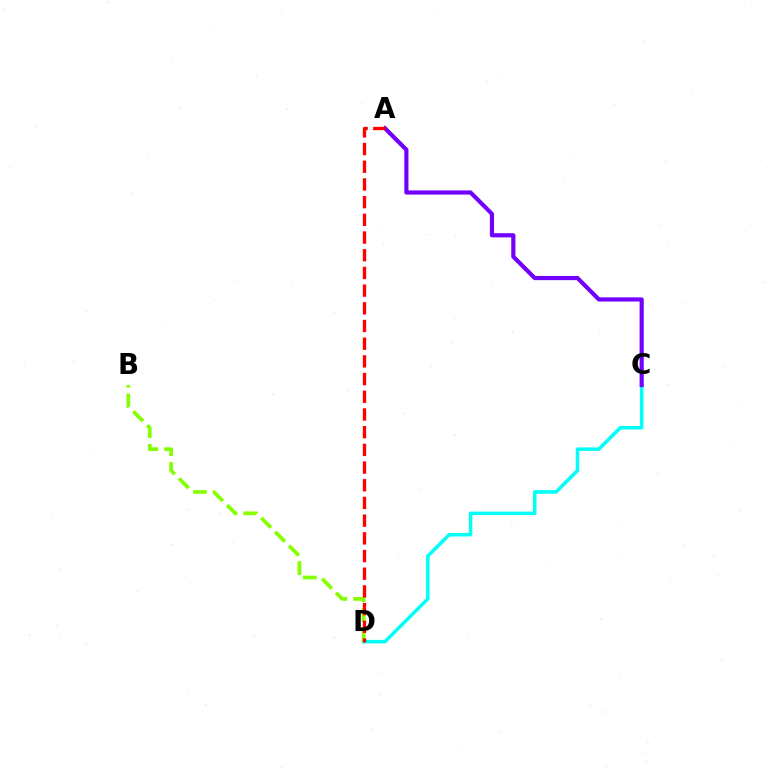{('C', 'D'): [{'color': '#00fff6', 'line_style': 'solid', 'thickness': 2.54}], ('B', 'D'): [{'color': '#84ff00', 'line_style': 'dashed', 'thickness': 2.68}], ('A', 'C'): [{'color': '#7200ff', 'line_style': 'solid', 'thickness': 2.99}], ('A', 'D'): [{'color': '#ff0000', 'line_style': 'dashed', 'thickness': 2.4}]}